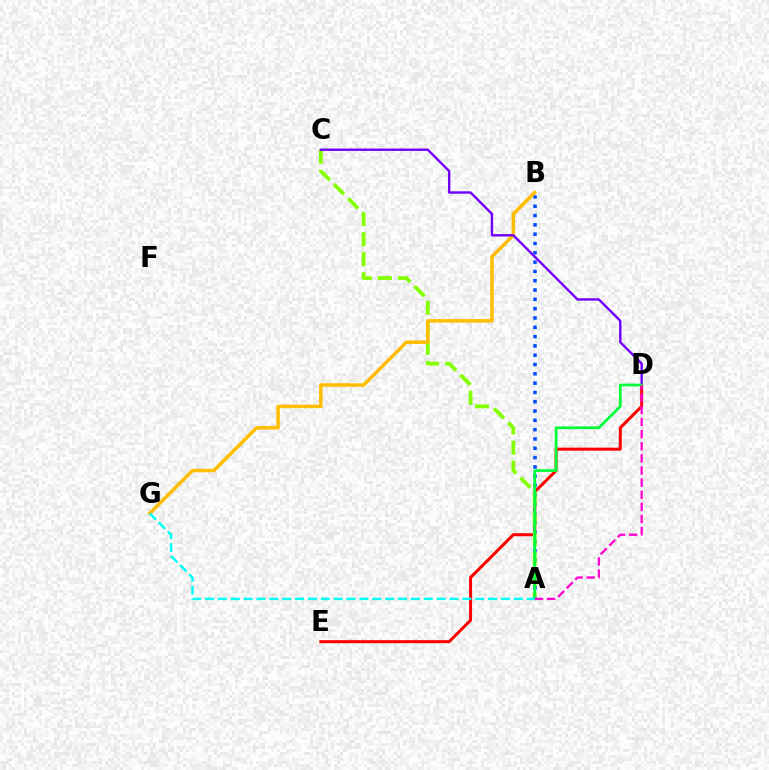{('D', 'E'): [{'color': '#ff0000', 'line_style': 'solid', 'thickness': 2.17}], ('A', 'B'): [{'color': '#004bff', 'line_style': 'dotted', 'thickness': 2.53}], ('A', 'C'): [{'color': '#84ff00', 'line_style': 'dashed', 'thickness': 2.72}], ('B', 'G'): [{'color': '#ffbd00', 'line_style': 'solid', 'thickness': 2.5}], ('C', 'D'): [{'color': '#7200ff', 'line_style': 'solid', 'thickness': 1.73}], ('A', 'D'): [{'color': '#00ff39', 'line_style': 'solid', 'thickness': 1.97}, {'color': '#ff00cf', 'line_style': 'dashed', 'thickness': 1.65}], ('A', 'G'): [{'color': '#00fff6', 'line_style': 'dashed', 'thickness': 1.75}]}